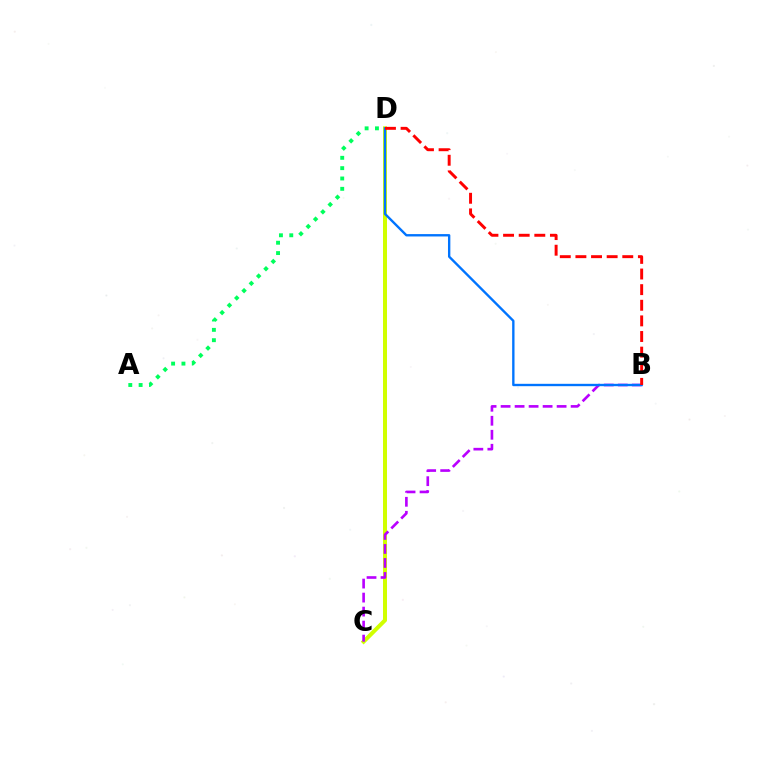{('C', 'D'): [{'color': '#d1ff00', 'line_style': 'solid', 'thickness': 2.88}], ('B', 'C'): [{'color': '#b900ff', 'line_style': 'dashed', 'thickness': 1.9}], ('A', 'D'): [{'color': '#00ff5c', 'line_style': 'dotted', 'thickness': 2.81}], ('B', 'D'): [{'color': '#0074ff', 'line_style': 'solid', 'thickness': 1.7}, {'color': '#ff0000', 'line_style': 'dashed', 'thickness': 2.12}]}